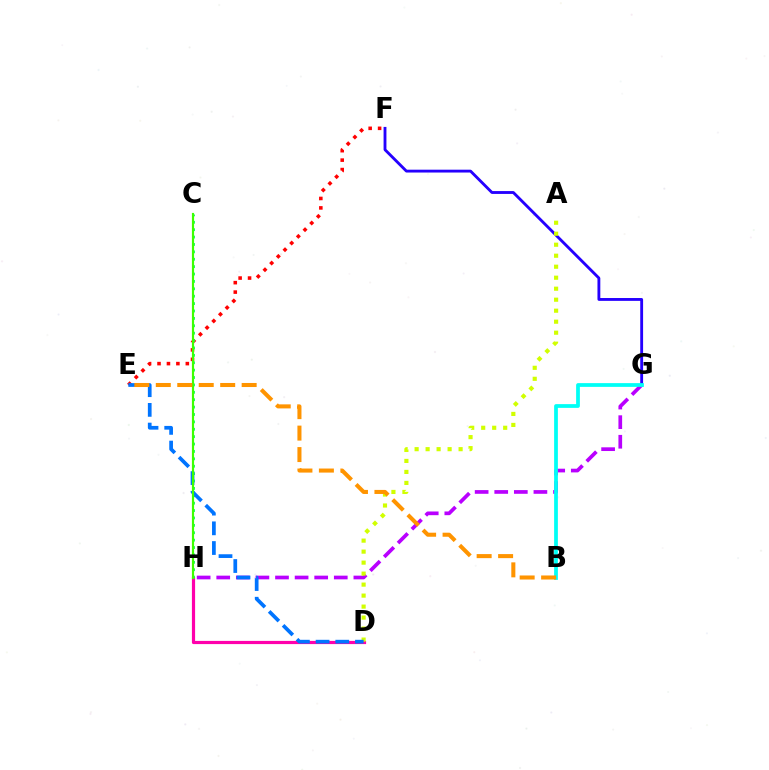{('F', 'G'): [{'color': '#2500ff', 'line_style': 'solid', 'thickness': 2.05}], ('D', 'H'): [{'color': '#ff00ac', 'line_style': 'solid', 'thickness': 2.3}], ('E', 'F'): [{'color': '#ff0000', 'line_style': 'dotted', 'thickness': 2.56}], ('G', 'H'): [{'color': '#b900ff', 'line_style': 'dashed', 'thickness': 2.66}], ('C', 'H'): [{'color': '#00ff5c', 'line_style': 'dotted', 'thickness': 2.01}, {'color': '#3dff00', 'line_style': 'solid', 'thickness': 1.56}], ('A', 'D'): [{'color': '#d1ff00', 'line_style': 'dotted', 'thickness': 2.99}], ('D', 'E'): [{'color': '#0074ff', 'line_style': 'dashed', 'thickness': 2.68}], ('B', 'G'): [{'color': '#00fff6', 'line_style': 'solid', 'thickness': 2.7}], ('B', 'E'): [{'color': '#ff9400', 'line_style': 'dashed', 'thickness': 2.92}]}